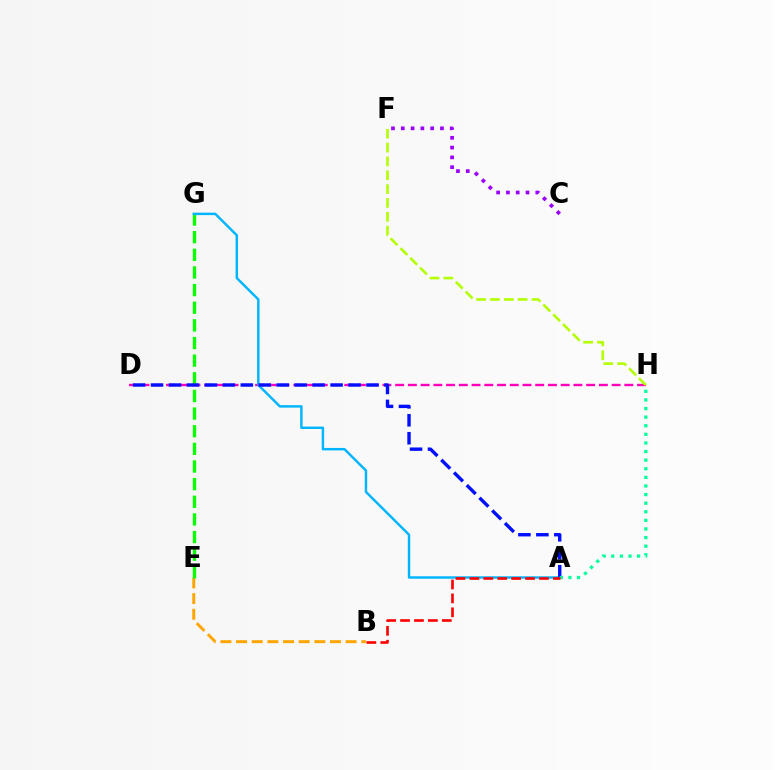{('D', 'H'): [{'color': '#ff00bd', 'line_style': 'dashed', 'thickness': 1.73}], ('B', 'E'): [{'color': '#ffa500', 'line_style': 'dashed', 'thickness': 2.13}], ('E', 'G'): [{'color': '#08ff00', 'line_style': 'dashed', 'thickness': 2.4}], ('C', 'F'): [{'color': '#9b00ff', 'line_style': 'dotted', 'thickness': 2.66}], ('A', 'G'): [{'color': '#00b5ff', 'line_style': 'solid', 'thickness': 1.76}], ('F', 'H'): [{'color': '#b3ff00', 'line_style': 'dashed', 'thickness': 1.88}], ('A', 'D'): [{'color': '#0010ff', 'line_style': 'dashed', 'thickness': 2.44}], ('A', 'H'): [{'color': '#00ff9d', 'line_style': 'dotted', 'thickness': 2.34}], ('A', 'B'): [{'color': '#ff0000', 'line_style': 'dashed', 'thickness': 1.89}]}